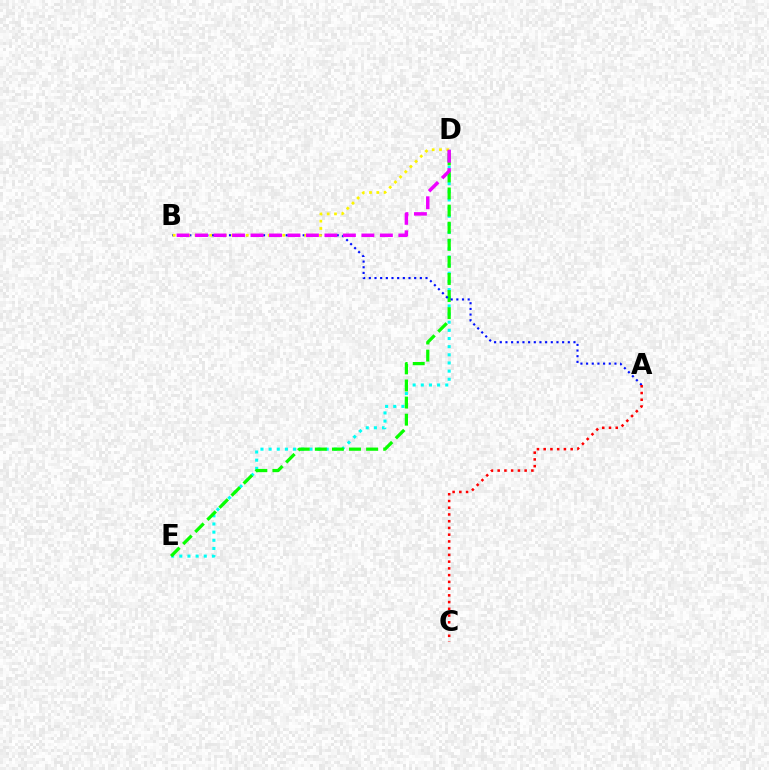{('D', 'E'): [{'color': '#00fff6', 'line_style': 'dotted', 'thickness': 2.21}, {'color': '#08ff00', 'line_style': 'dashed', 'thickness': 2.32}], ('A', 'B'): [{'color': '#0010ff', 'line_style': 'dotted', 'thickness': 1.54}], ('B', 'D'): [{'color': '#fcf500', 'line_style': 'dotted', 'thickness': 1.99}, {'color': '#ee00ff', 'line_style': 'dashed', 'thickness': 2.51}], ('A', 'C'): [{'color': '#ff0000', 'line_style': 'dotted', 'thickness': 1.83}]}